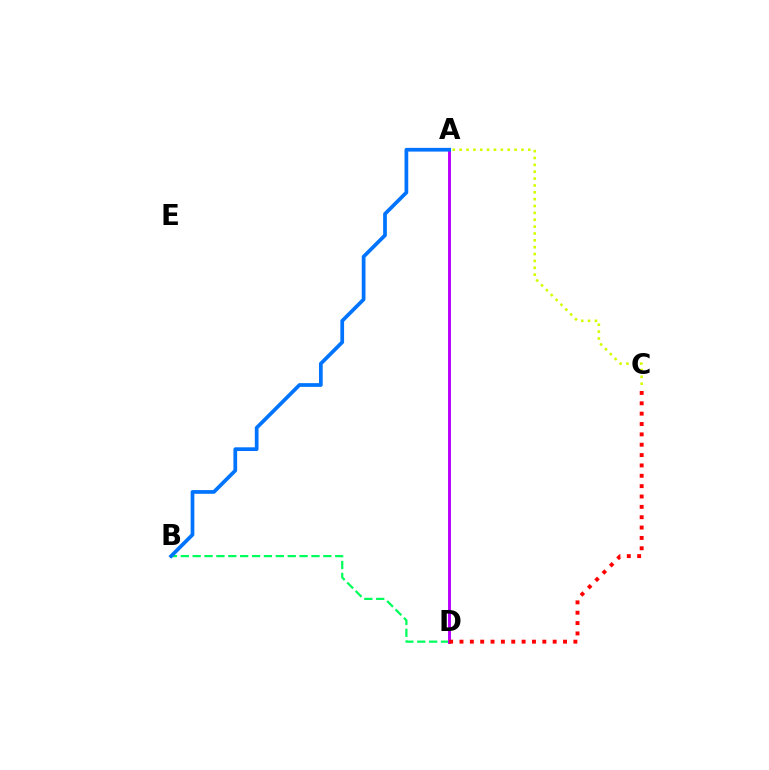{('B', 'D'): [{'color': '#00ff5c', 'line_style': 'dashed', 'thickness': 1.61}], ('A', 'D'): [{'color': '#b900ff', 'line_style': 'solid', 'thickness': 2.1}], ('C', 'D'): [{'color': '#ff0000', 'line_style': 'dotted', 'thickness': 2.81}], ('A', 'B'): [{'color': '#0074ff', 'line_style': 'solid', 'thickness': 2.68}], ('A', 'C'): [{'color': '#d1ff00', 'line_style': 'dotted', 'thickness': 1.86}]}